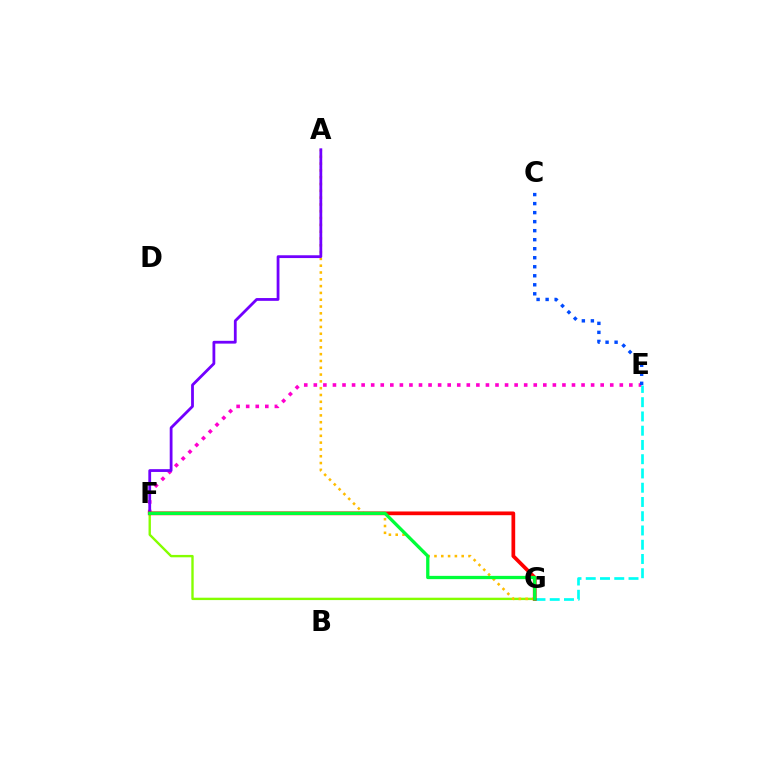{('E', 'F'): [{'color': '#ff00cf', 'line_style': 'dotted', 'thickness': 2.6}], ('F', 'G'): [{'color': '#84ff00', 'line_style': 'solid', 'thickness': 1.71}, {'color': '#ff0000', 'line_style': 'solid', 'thickness': 2.68}, {'color': '#00ff39', 'line_style': 'solid', 'thickness': 2.36}], ('E', 'G'): [{'color': '#00fff6', 'line_style': 'dashed', 'thickness': 1.94}], ('A', 'G'): [{'color': '#ffbd00', 'line_style': 'dotted', 'thickness': 1.85}], ('A', 'F'): [{'color': '#7200ff', 'line_style': 'solid', 'thickness': 2.01}], ('C', 'E'): [{'color': '#004bff', 'line_style': 'dotted', 'thickness': 2.45}]}